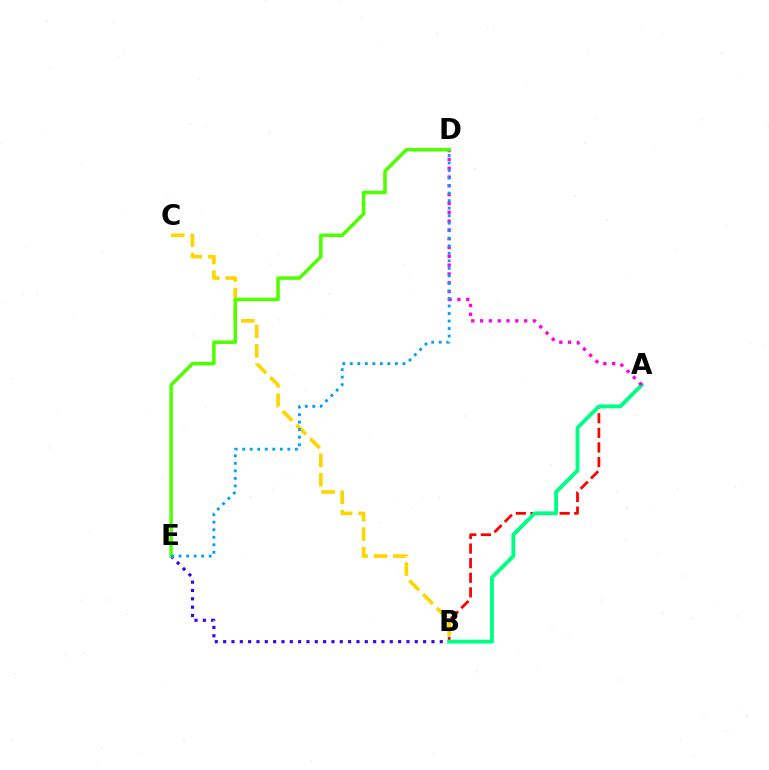{('B', 'E'): [{'color': '#3700ff', 'line_style': 'dotted', 'thickness': 2.26}], ('A', 'B'): [{'color': '#ff0000', 'line_style': 'dashed', 'thickness': 1.98}, {'color': '#00ff86', 'line_style': 'solid', 'thickness': 2.79}], ('B', 'C'): [{'color': '#ffd500', 'line_style': 'dashed', 'thickness': 2.64}], ('A', 'D'): [{'color': '#ff00ed', 'line_style': 'dotted', 'thickness': 2.39}], ('D', 'E'): [{'color': '#4fff00', 'line_style': 'solid', 'thickness': 2.53}, {'color': '#009eff', 'line_style': 'dotted', 'thickness': 2.04}]}